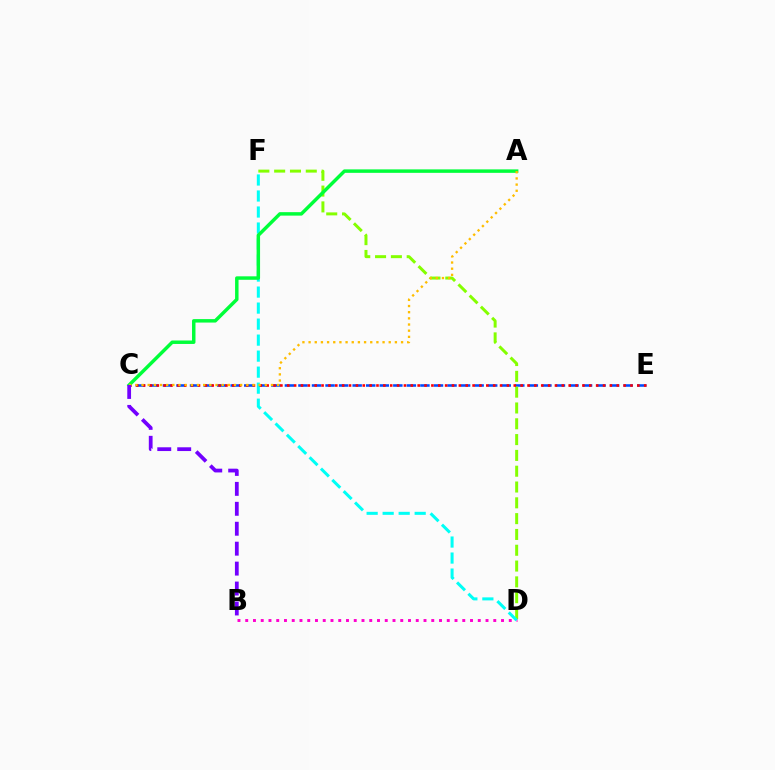{('C', 'E'): [{'color': '#004bff', 'line_style': 'dashed', 'thickness': 1.84}, {'color': '#ff0000', 'line_style': 'dotted', 'thickness': 1.87}], ('B', 'D'): [{'color': '#ff00cf', 'line_style': 'dotted', 'thickness': 2.11}], ('D', 'F'): [{'color': '#84ff00', 'line_style': 'dashed', 'thickness': 2.15}, {'color': '#00fff6', 'line_style': 'dashed', 'thickness': 2.18}], ('A', 'C'): [{'color': '#00ff39', 'line_style': 'solid', 'thickness': 2.49}, {'color': '#ffbd00', 'line_style': 'dotted', 'thickness': 1.68}], ('B', 'C'): [{'color': '#7200ff', 'line_style': 'dashed', 'thickness': 2.71}]}